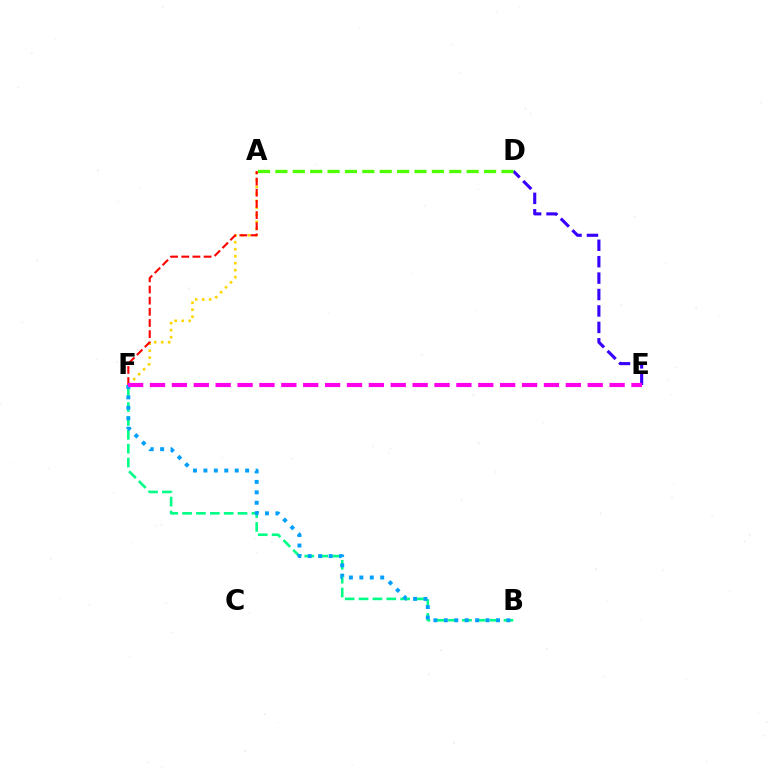{('D', 'E'): [{'color': '#3700ff', 'line_style': 'dashed', 'thickness': 2.23}], ('A', 'D'): [{'color': '#4fff00', 'line_style': 'dashed', 'thickness': 2.36}], ('B', 'F'): [{'color': '#00ff86', 'line_style': 'dashed', 'thickness': 1.88}, {'color': '#009eff', 'line_style': 'dotted', 'thickness': 2.83}], ('A', 'F'): [{'color': '#ffd500', 'line_style': 'dotted', 'thickness': 1.9}, {'color': '#ff0000', 'line_style': 'dashed', 'thickness': 1.52}], ('E', 'F'): [{'color': '#ff00ed', 'line_style': 'dashed', 'thickness': 2.97}]}